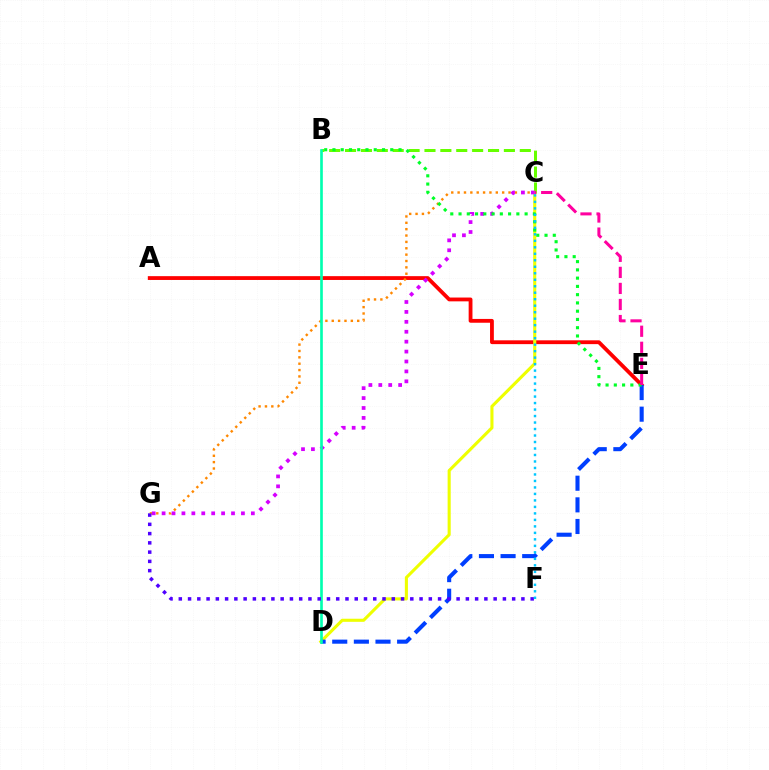{('A', 'E'): [{'color': '#ff0000', 'line_style': 'solid', 'thickness': 2.74}], ('C', 'G'): [{'color': '#ff8800', 'line_style': 'dotted', 'thickness': 1.73}, {'color': '#d600ff', 'line_style': 'dotted', 'thickness': 2.69}], ('B', 'C'): [{'color': '#66ff00', 'line_style': 'dashed', 'thickness': 2.16}], ('C', 'D'): [{'color': '#eeff00', 'line_style': 'solid', 'thickness': 2.22}], ('D', 'E'): [{'color': '#003fff', 'line_style': 'dashed', 'thickness': 2.94}], ('B', 'E'): [{'color': '#00ff27', 'line_style': 'dotted', 'thickness': 2.24}], ('B', 'D'): [{'color': '#00ffaf', 'line_style': 'solid', 'thickness': 1.91}], ('F', 'G'): [{'color': '#4f00ff', 'line_style': 'dotted', 'thickness': 2.52}], ('C', 'E'): [{'color': '#ff00a0', 'line_style': 'dashed', 'thickness': 2.18}], ('C', 'F'): [{'color': '#00c7ff', 'line_style': 'dotted', 'thickness': 1.76}]}